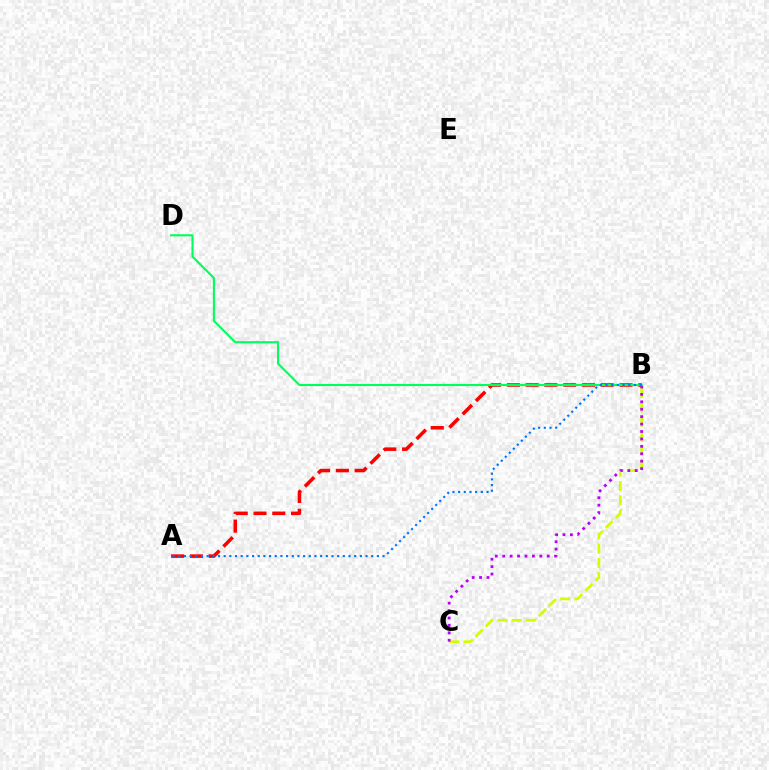{('A', 'B'): [{'color': '#ff0000', 'line_style': 'dashed', 'thickness': 2.55}, {'color': '#0074ff', 'line_style': 'dotted', 'thickness': 1.54}], ('B', 'C'): [{'color': '#d1ff00', 'line_style': 'dashed', 'thickness': 1.94}, {'color': '#b900ff', 'line_style': 'dotted', 'thickness': 2.02}], ('B', 'D'): [{'color': '#00ff5c', 'line_style': 'solid', 'thickness': 1.51}]}